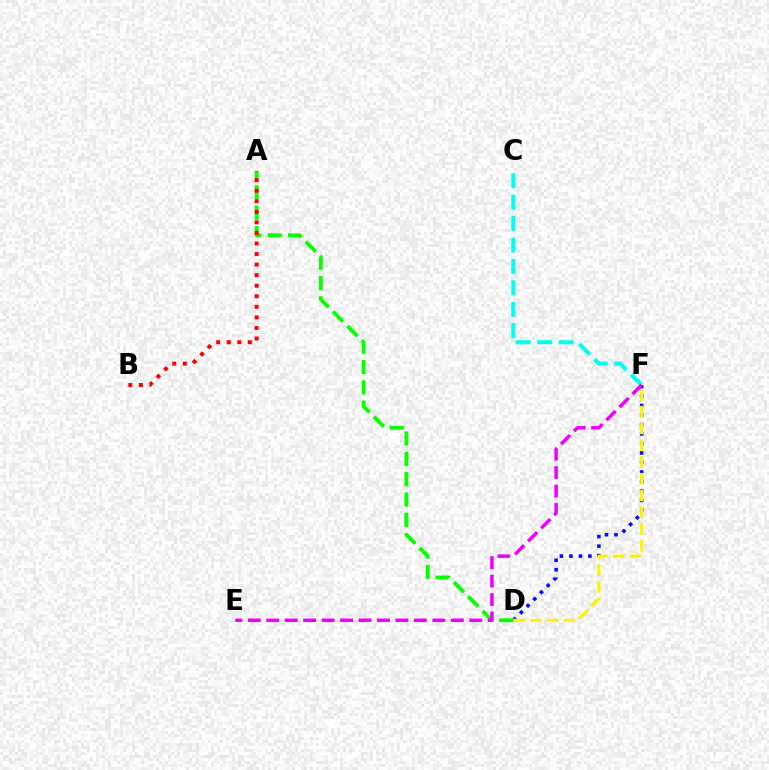{('D', 'F'): [{'color': '#0010ff', 'line_style': 'dotted', 'thickness': 2.58}, {'color': '#fcf500', 'line_style': 'dashed', 'thickness': 2.28}], ('C', 'F'): [{'color': '#00fff6', 'line_style': 'dashed', 'thickness': 2.91}], ('A', 'D'): [{'color': '#08ff00', 'line_style': 'dashed', 'thickness': 2.76}], ('A', 'B'): [{'color': '#ff0000', 'line_style': 'dotted', 'thickness': 2.87}], ('E', 'F'): [{'color': '#ee00ff', 'line_style': 'dashed', 'thickness': 2.51}]}